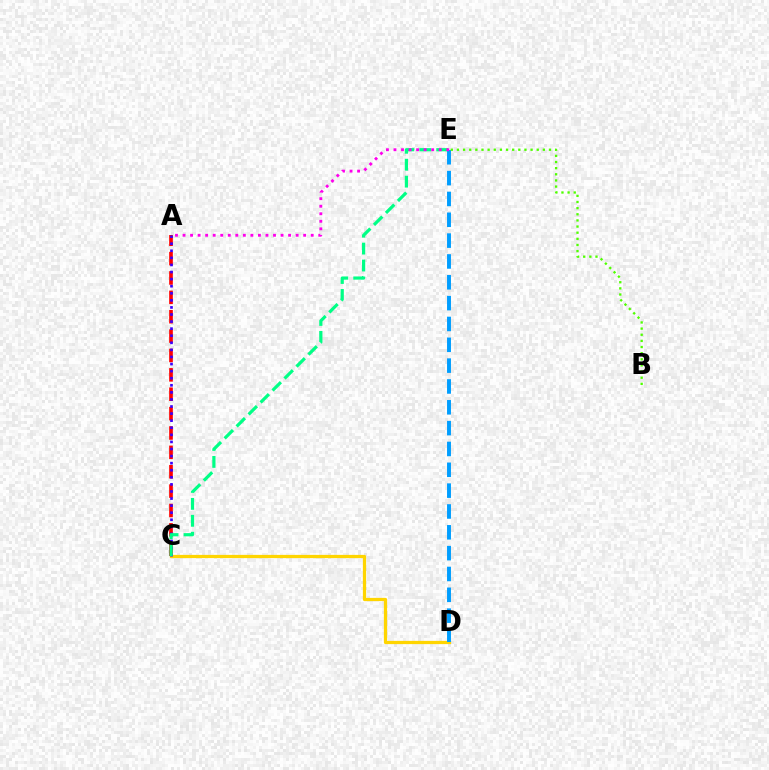{('C', 'D'): [{'color': '#ffd500', 'line_style': 'solid', 'thickness': 2.34}], ('A', 'C'): [{'color': '#ff0000', 'line_style': 'dashed', 'thickness': 2.63}, {'color': '#3700ff', 'line_style': 'dotted', 'thickness': 1.92}], ('D', 'E'): [{'color': '#009eff', 'line_style': 'dashed', 'thickness': 2.83}], ('C', 'E'): [{'color': '#00ff86', 'line_style': 'dashed', 'thickness': 2.3}], ('B', 'E'): [{'color': '#4fff00', 'line_style': 'dotted', 'thickness': 1.67}], ('A', 'E'): [{'color': '#ff00ed', 'line_style': 'dotted', 'thickness': 2.05}]}